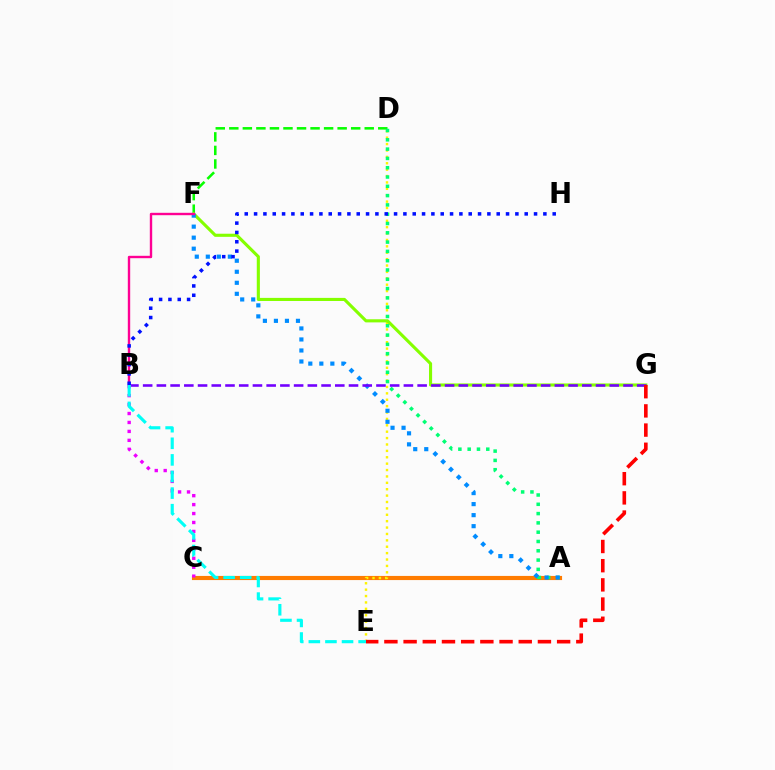{('A', 'C'): [{'color': '#ff7c00', 'line_style': 'solid', 'thickness': 2.98}], ('D', 'E'): [{'color': '#fcf500', 'line_style': 'dotted', 'thickness': 1.74}], ('D', 'F'): [{'color': '#08ff00', 'line_style': 'dashed', 'thickness': 1.84}], ('F', 'G'): [{'color': '#84ff00', 'line_style': 'solid', 'thickness': 2.24}], ('A', 'D'): [{'color': '#00ff74', 'line_style': 'dotted', 'thickness': 2.53}], ('A', 'F'): [{'color': '#008cff', 'line_style': 'dotted', 'thickness': 2.99}], ('B', 'F'): [{'color': '#ff0094', 'line_style': 'solid', 'thickness': 1.72}], ('B', 'G'): [{'color': '#7200ff', 'line_style': 'dashed', 'thickness': 1.86}], ('B', 'H'): [{'color': '#0010ff', 'line_style': 'dotted', 'thickness': 2.54}], ('E', 'G'): [{'color': '#ff0000', 'line_style': 'dashed', 'thickness': 2.61}], ('B', 'C'): [{'color': '#ee00ff', 'line_style': 'dotted', 'thickness': 2.43}], ('B', 'E'): [{'color': '#00fff6', 'line_style': 'dashed', 'thickness': 2.25}]}